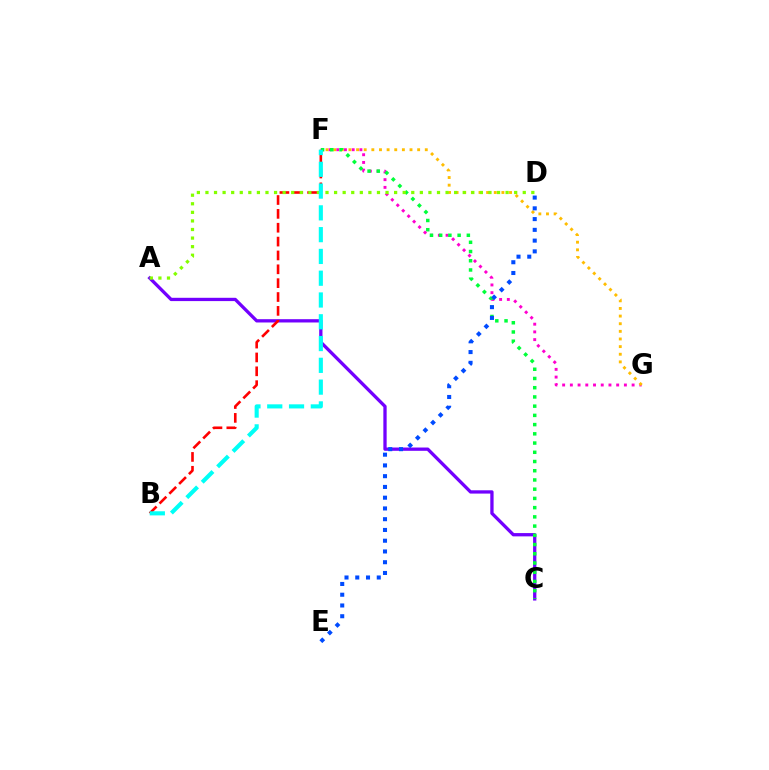{('A', 'C'): [{'color': '#7200ff', 'line_style': 'solid', 'thickness': 2.37}], ('F', 'G'): [{'color': '#ff00cf', 'line_style': 'dotted', 'thickness': 2.1}, {'color': '#ffbd00', 'line_style': 'dotted', 'thickness': 2.07}], ('C', 'F'): [{'color': '#00ff39', 'line_style': 'dotted', 'thickness': 2.51}], ('B', 'F'): [{'color': '#ff0000', 'line_style': 'dashed', 'thickness': 1.88}, {'color': '#00fff6', 'line_style': 'dashed', 'thickness': 2.96}], ('D', 'E'): [{'color': '#004bff', 'line_style': 'dotted', 'thickness': 2.92}], ('A', 'D'): [{'color': '#84ff00', 'line_style': 'dotted', 'thickness': 2.33}]}